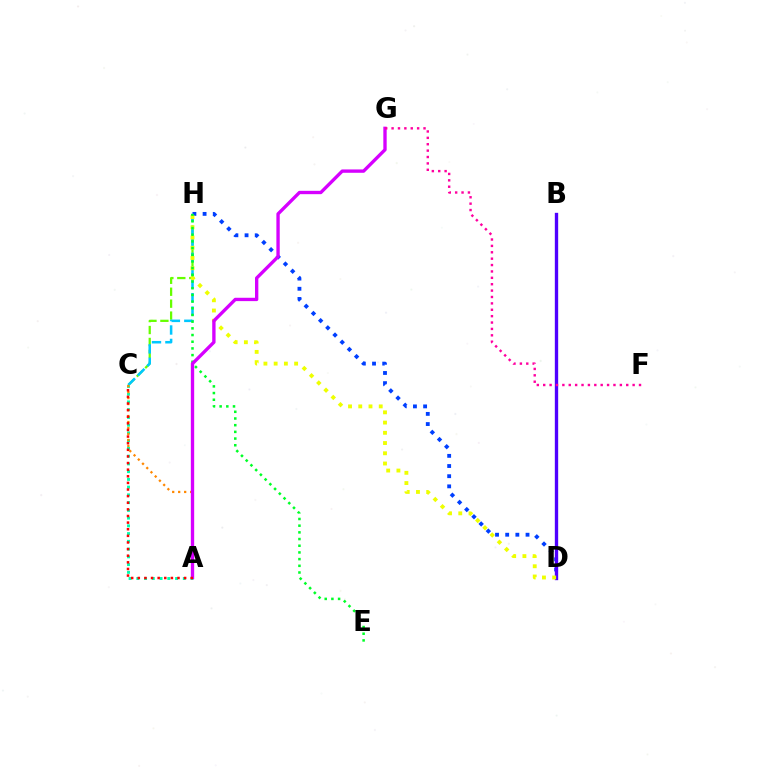{('C', 'H'): [{'color': '#66ff00', 'line_style': 'dashed', 'thickness': 1.62}, {'color': '#00c7ff', 'line_style': 'dashed', 'thickness': 1.82}], ('D', 'H'): [{'color': '#003fff', 'line_style': 'dotted', 'thickness': 2.76}, {'color': '#eeff00', 'line_style': 'dotted', 'thickness': 2.78}], ('B', 'D'): [{'color': '#4f00ff', 'line_style': 'solid', 'thickness': 2.41}], ('A', 'C'): [{'color': '#00ffaf', 'line_style': 'dotted', 'thickness': 2.1}, {'color': '#ff8800', 'line_style': 'dotted', 'thickness': 1.63}, {'color': '#ff0000', 'line_style': 'dotted', 'thickness': 1.8}], ('E', 'H'): [{'color': '#00ff27', 'line_style': 'dotted', 'thickness': 1.82}], ('A', 'G'): [{'color': '#d600ff', 'line_style': 'solid', 'thickness': 2.41}], ('F', 'G'): [{'color': '#ff00a0', 'line_style': 'dotted', 'thickness': 1.74}]}